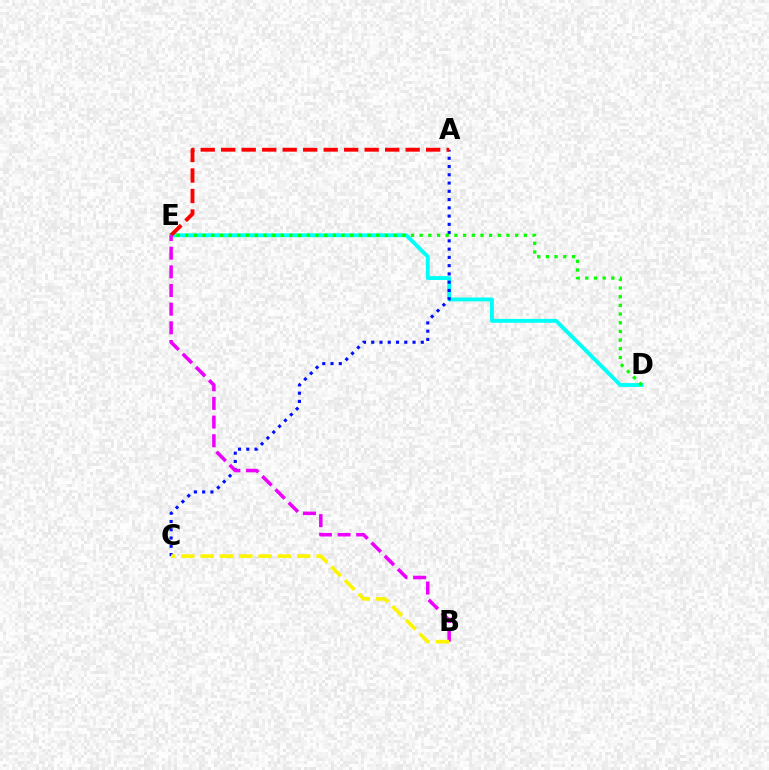{('D', 'E'): [{'color': '#00fff6', 'line_style': 'solid', 'thickness': 2.79}, {'color': '#08ff00', 'line_style': 'dotted', 'thickness': 2.36}], ('A', 'C'): [{'color': '#0010ff', 'line_style': 'dotted', 'thickness': 2.24}], ('A', 'E'): [{'color': '#ff0000', 'line_style': 'dashed', 'thickness': 2.78}], ('B', 'E'): [{'color': '#ee00ff', 'line_style': 'dashed', 'thickness': 2.54}], ('B', 'C'): [{'color': '#fcf500', 'line_style': 'dashed', 'thickness': 2.63}]}